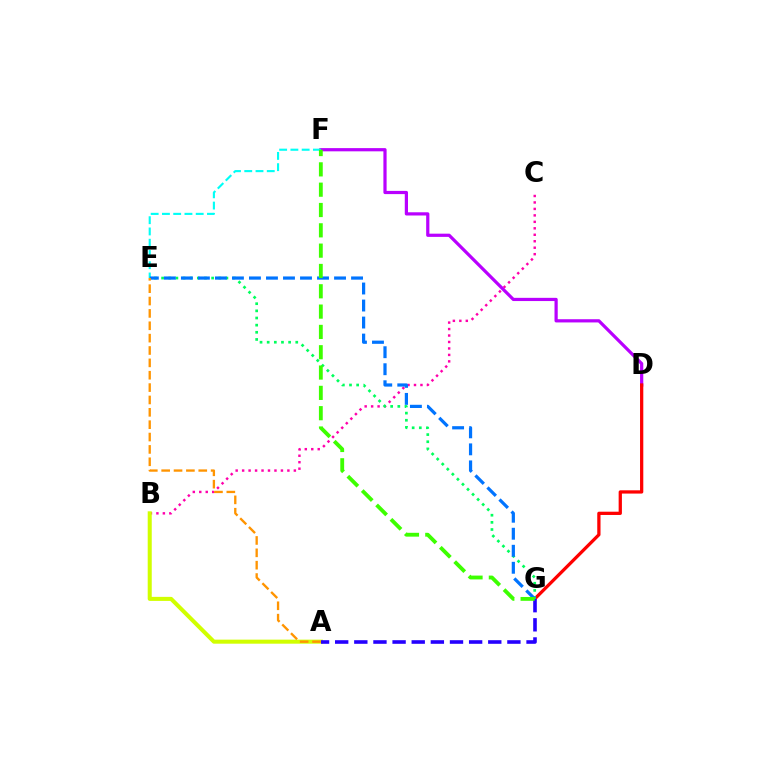{('B', 'C'): [{'color': '#ff00ac', 'line_style': 'dotted', 'thickness': 1.76}], ('D', 'F'): [{'color': '#b900ff', 'line_style': 'solid', 'thickness': 2.31}], ('D', 'G'): [{'color': '#ff0000', 'line_style': 'solid', 'thickness': 2.35}], ('E', 'F'): [{'color': '#00fff6', 'line_style': 'dashed', 'thickness': 1.53}], ('E', 'G'): [{'color': '#00ff5c', 'line_style': 'dotted', 'thickness': 1.94}, {'color': '#0074ff', 'line_style': 'dashed', 'thickness': 2.31}], ('A', 'B'): [{'color': '#d1ff00', 'line_style': 'solid', 'thickness': 2.91}], ('A', 'G'): [{'color': '#2500ff', 'line_style': 'dashed', 'thickness': 2.6}], ('A', 'E'): [{'color': '#ff9400', 'line_style': 'dashed', 'thickness': 1.68}], ('F', 'G'): [{'color': '#3dff00', 'line_style': 'dashed', 'thickness': 2.76}]}